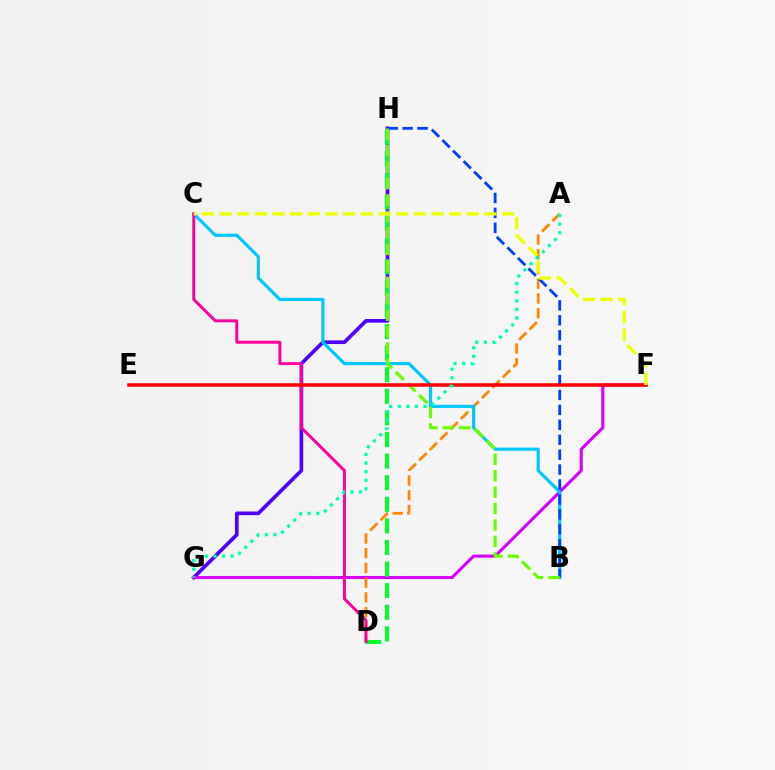{('G', 'H'): [{'color': '#4f00ff', 'line_style': 'solid', 'thickness': 2.65}], ('F', 'G'): [{'color': '#d600ff', 'line_style': 'solid', 'thickness': 2.22}], ('D', 'H'): [{'color': '#00ff27', 'line_style': 'dashed', 'thickness': 2.93}], ('A', 'D'): [{'color': '#ff8800', 'line_style': 'dashed', 'thickness': 2.0}], ('B', 'C'): [{'color': '#00c7ff', 'line_style': 'solid', 'thickness': 2.28}], ('B', 'H'): [{'color': '#003fff', 'line_style': 'dashed', 'thickness': 2.03}, {'color': '#66ff00', 'line_style': 'dashed', 'thickness': 2.24}], ('C', 'D'): [{'color': '#ff00a0', 'line_style': 'solid', 'thickness': 2.13}], ('E', 'F'): [{'color': '#ff0000', 'line_style': 'solid', 'thickness': 2.53}], ('C', 'F'): [{'color': '#eeff00', 'line_style': 'dashed', 'thickness': 2.4}], ('A', 'G'): [{'color': '#00ffaf', 'line_style': 'dotted', 'thickness': 2.34}]}